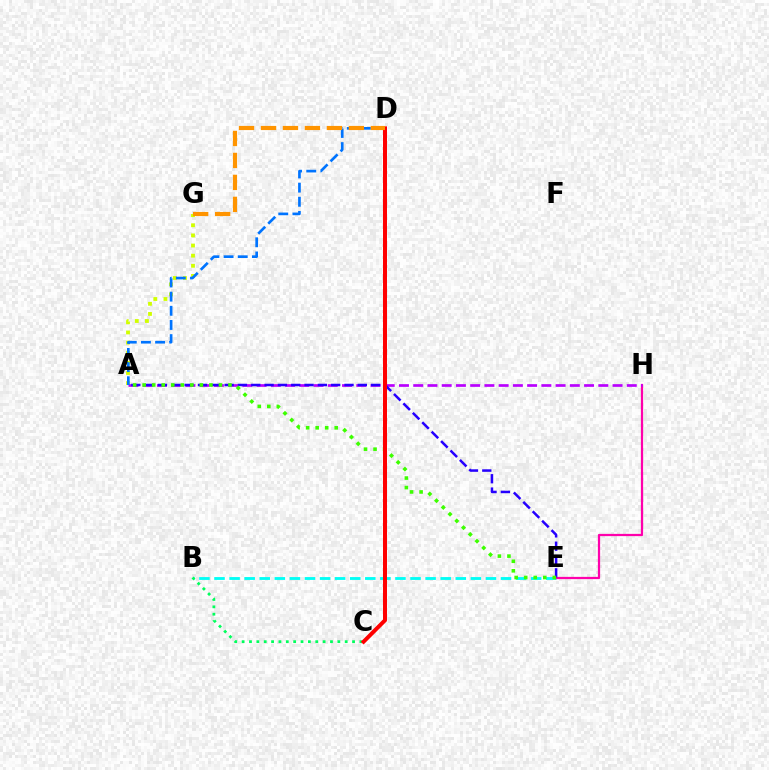{('B', 'E'): [{'color': '#00fff6', 'line_style': 'dashed', 'thickness': 2.05}], ('A', 'G'): [{'color': '#d1ff00', 'line_style': 'dotted', 'thickness': 2.75}], ('B', 'C'): [{'color': '#00ff5c', 'line_style': 'dotted', 'thickness': 2.0}], ('E', 'H'): [{'color': '#ff00ac', 'line_style': 'solid', 'thickness': 1.62}], ('A', 'H'): [{'color': '#b900ff', 'line_style': 'dashed', 'thickness': 1.93}], ('A', 'E'): [{'color': '#2500ff', 'line_style': 'dashed', 'thickness': 1.81}, {'color': '#3dff00', 'line_style': 'dotted', 'thickness': 2.59}], ('A', 'D'): [{'color': '#0074ff', 'line_style': 'dashed', 'thickness': 1.92}], ('C', 'D'): [{'color': '#ff0000', 'line_style': 'solid', 'thickness': 2.87}], ('D', 'G'): [{'color': '#ff9400', 'line_style': 'dashed', 'thickness': 2.99}]}